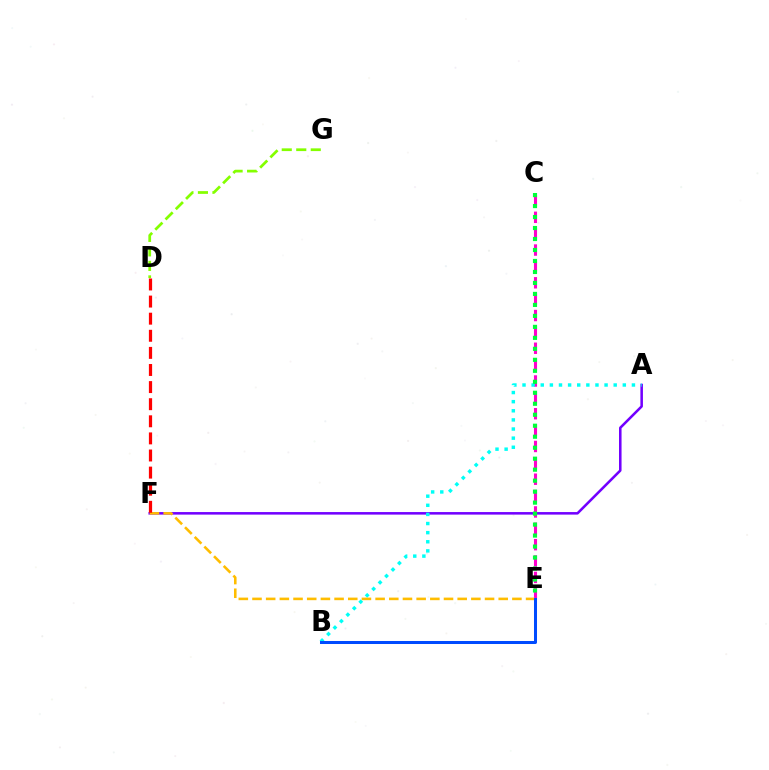{('A', 'F'): [{'color': '#7200ff', 'line_style': 'solid', 'thickness': 1.83}], ('C', 'E'): [{'color': '#ff00cf', 'line_style': 'dashed', 'thickness': 2.22}, {'color': '#00ff39', 'line_style': 'dotted', 'thickness': 2.98}], ('A', 'B'): [{'color': '#00fff6', 'line_style': 'dotted', 'thickness': 2.48}], ('E', 'F'): [{'color': '#ffbd00', 'line_style': 'dashed', 'thickness': 1.86}], ('D', 'G'): [{'color': '#84ff00', 'line_style': 'dashed', 'thickness': 1.97}], ('D', 'F'): [{'color': '#ff0000', 'line_style': 'dashed', 'thickness': 2.32}], ('B', 'E'): [{'color': '#004bff', 'line_style': 'solid', 'thickness': 2.17}]}